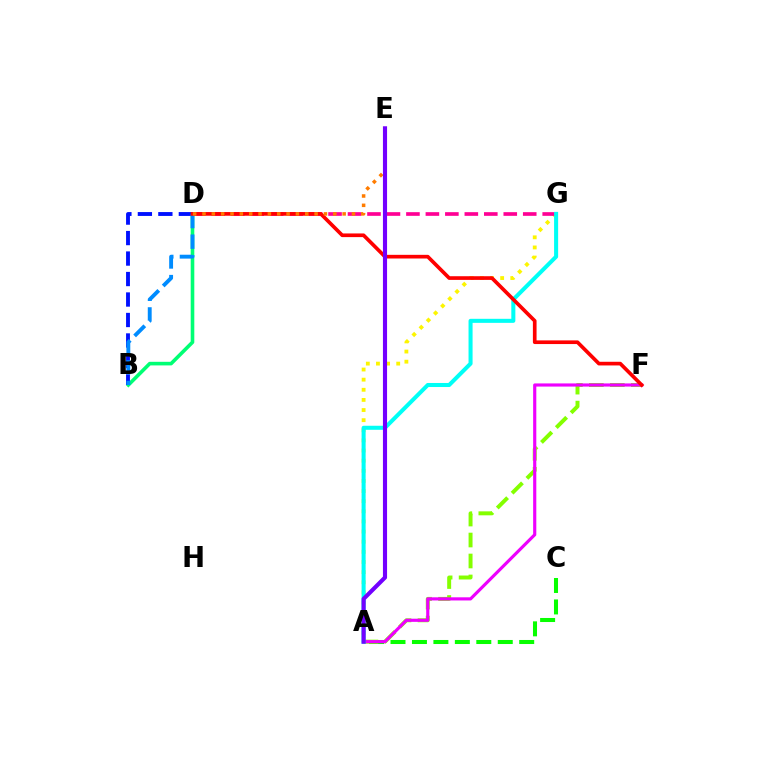{('A', 'C'): [{'color': '#08ff00', 'line_style': 'dashed', 'thickness': 2.91}], ('A', 'G'): [{'color': '#fcf500', 'line_style': 'dotted', 'thickness': 2.75}, {'color': '#00fff6', 'line_style': 'solid', 'thickness': 2.91}], ('A', 'F'): [{'color': '#84ff00', 'line_style': 'dashed', 'thickness': 2.85}, {'color': '#ee00ff', 'line_style': 'solid', 'thickness': 2.27}], ('B', 'D'): [{'color': '#00ff74', 'line_style': 'solid', 'thickness': 2.6}, {'color': '#0010ff', 'line_style': 'dashed', 'thickness': 2.78}, {'color': '#008cff', 'line_style': 'dashed', 'thickness': 2.8}], ('D', 'G'): [{'color': '#ff0094', 'line_style': 'dashed', 'thickness': 2.64}], ('D', 'F'): [{'color': '#ff0000', 'line_style': 'solid', 'thickness': 2.64}], ('D', 'E'): [{'color': '#ff7c00', 'line_style': 'dotted', 'thickness': 2.54}], ('A', 'E'): [{'color': '#7200ff', 'line_style': 'solid', 'thickness': 2.97}]}